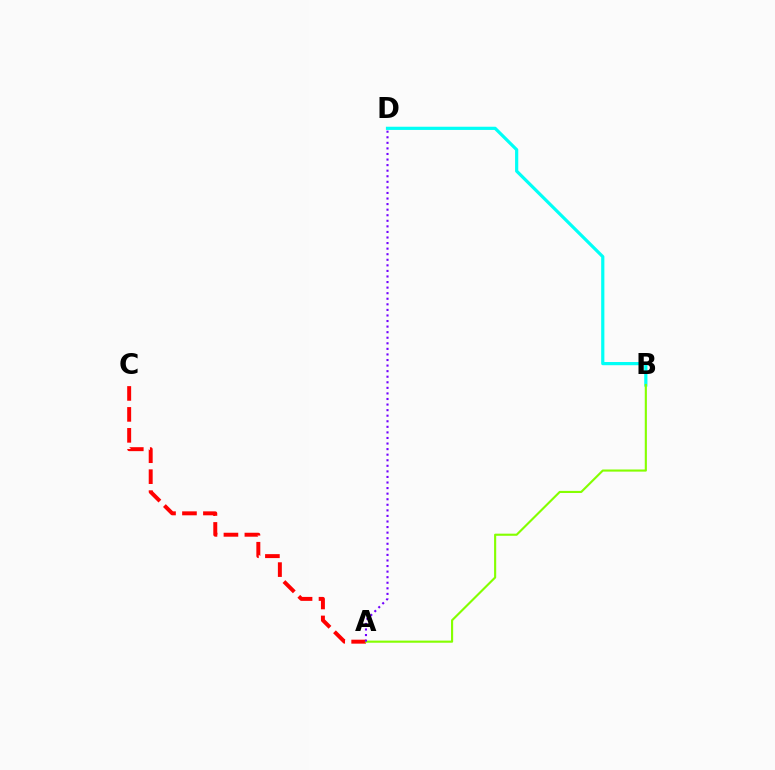{('A', 'C'): [{'color': '#ff0000', 'line_style': 'dashed', 'thickness': 2.85}], ('B', 'D'): [{'color': '#00fff6', 'line_style': 'solid', 'thickness': 2.3}], ('A', 'B'): [{'color': '#84ff00', 'line_style': 'solid', 'thickness': 1.53}], ('A', 'D'): [{'color': '#7200ff', 'line_style': 'dotted', 'thickness': 1.51}]}